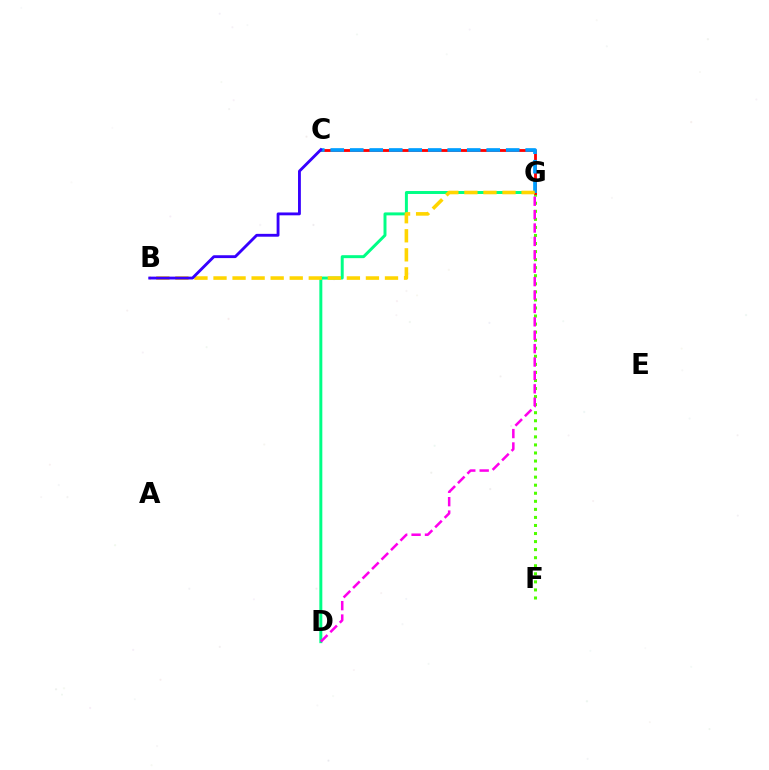{('D', 'G'): [{'color': '#00ff86', 'line_style': 'solid', 'thickness': 2.13}, {'color': '#ff00ed', 'line_style': 'dashed', 'thickness': 1.82}], ('F', 'G'): [{'color': '#4fff00', 'line_style': 'dotted', 'thickness': 2.19}], ('C', 'G'): [{'color': '#ff0000', 'line_style': 'solid', 'thickness': 2.04}, {'color': '#009eff', 'line_style': 'dashed', 'thickness': 2.65}], ('B', 'G'): [{'color': '#ffd500', 'line_style': 'dashed', 'thickness': 2.59}], ('B', 'C'): [{'color': '#3700ff', 'line_style': 'solid', 'thickness': 2.05}]}